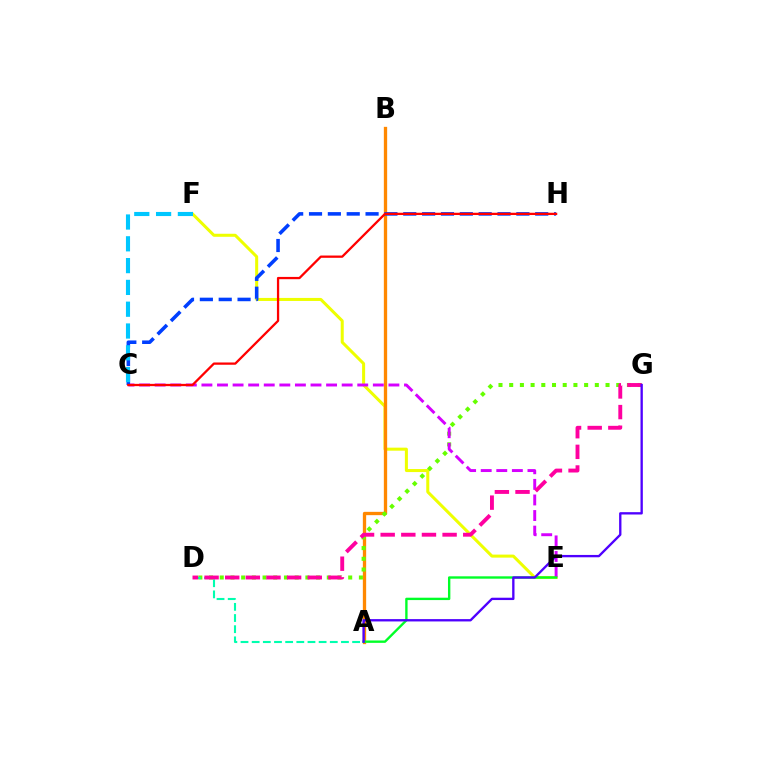{('E', 'F'): [{'color': '#eeff00', 'line_style': 'solid', 'thickness': 2.18}], ('A', 'B'): [{'color': '#ff8800', 'line_style': 'solid', 'thickness': 2.38}], ('D', 'G'): [{'color': '#66ff00', 'line_style': 'dotted', 'thickness': 2.91}, {'color': '#ff00a0', 'line_style': 'dashed', 'thickness': 2.8}], ('C', 'E'): [{'color': '#d600ff', 'line_style': 'dashed', 'thickness': 2.12}], ('C', 'H'): [{'color': '#003fff', 'line_style': 'dashed', 'thickness': 2.56}, {'color': '#ff0000', 'line_style': 'solid', 'thickness': 1.64}], ('C', 'F'): [{'color': '#00c7ff', 'line_style': 'dashed', 'thickness': 2.96}], ('A', 'E'): [{'color': '#00ff27', 'line_style': 'solid', 'thickness': 1.71}], ('A', 'D'): [{'color': '#00ffaf', 'line_style': 'dashed', 'thickness': 1.52}], ('A', 'G'): [{'color': '#4f00ff', 'line_style': 'solid', 'thickness': 1.68}]}